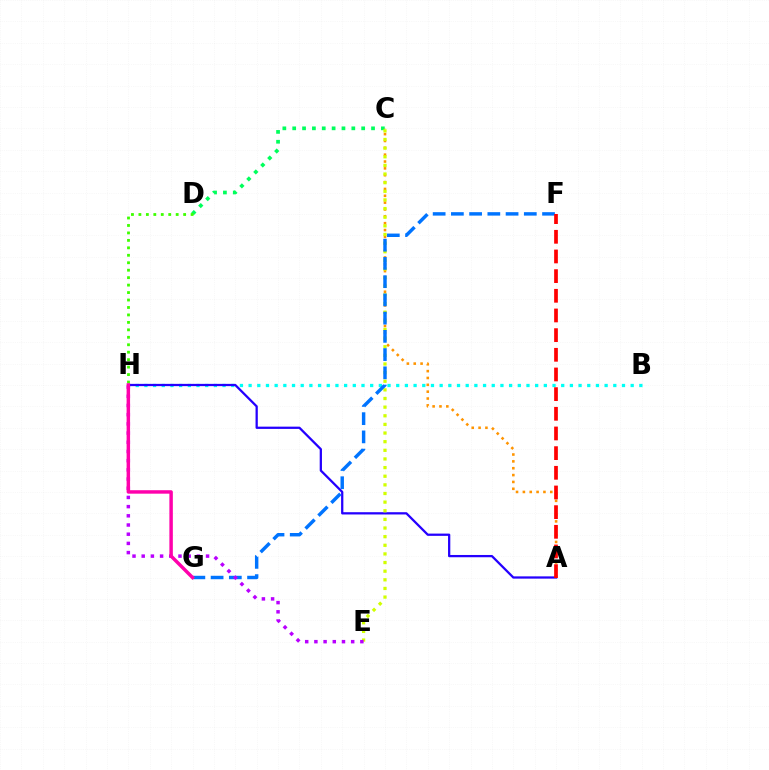{('C', 'D'): [{'color': '#00ff5c', 'line_style': 'dotted', 'thickness': 2.68}], ('B', 'H'): [{'color': '#00fff6', 'line_style': 'dotted', 'thickness': 2.36}], ('A', 'H'): [{'color': '#2500ff', 'line_style': 'solid', 'thickness': 1.63}], ('D', 'H'): [{'color': '#3dff00', 'line_style': 'dotted', 'thickness': 2.03}], ('A', 'C'): [{'color': '#ff9400', 'line_style': 'dotted', 'thickness': 1.86}], ('C', 'E'): [{'color': '#d1ff00', 'line_style': 'dotted', 'thickness': 2.35}], ('F', 'G'): [{'color': '#0074ff', 'line_style': 'dashed', 'thickness': 2.48}], ('E', 'H'): [{'color': '#b900ff', 'line_style': 'dotted', 'thickness': 2.5}], ('G', 'H'): [{'color': '#ff00ac', 'line_style': 'solid', 'thickness': 2.5}], ('A', 'F'): [{'color': '#ff0000', 'line_style': 'dashed', 'thickness': 2.67}]}